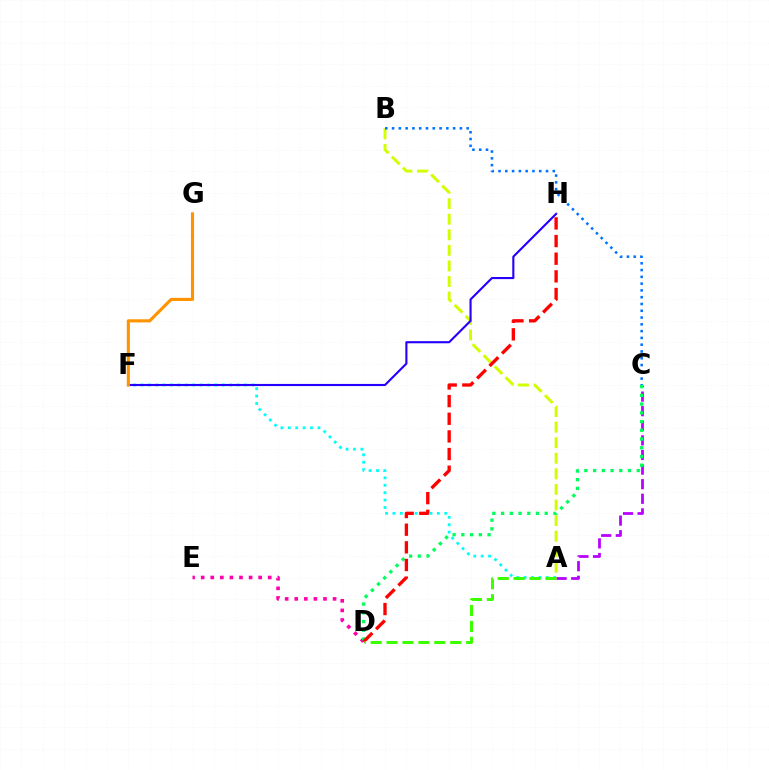{('D', 'E'): [{'color': '#ff00ac', 'line_style': 'dotted', 'thickness': 2.6}], ('A', 'B'): [{'color': '#d1ff00', 'line_style': 'dashed', 'thickness': 2.12}], ('A', 'F'): [{'color': '#00fff6', 'line_style': 'dotted', 'thickness': 2.01}], ('B', 'C'): [{'color': '#0074ff', 'line_style': 'dotted', 'thickness': 1.84}], ('A', 'C'): [{'color': '#b900ff', 'line_style': 'dashed', 'thickness': 1.98}], ('C', 'D'): [{'color': '#00ff5c', 'line_style': 'dotted', 'thickness': 2.37}], ('F', 'H'): [{'color': '#2500ff', 'line_style': 'solid', 'thickness': 1.53}], ('F', 'G'): [{'color': '#ff9400', 'line_style': 'solid', 'thickness': 2.24}], ('D', 'H'): [{'color': '#ff0000', 'line_style': 'dashed', 'thickness': 2.4}], ('A', 'D'): [{'color': '#3dff00', 'line_style': 'dashed', 'thickness': 2.16}]}